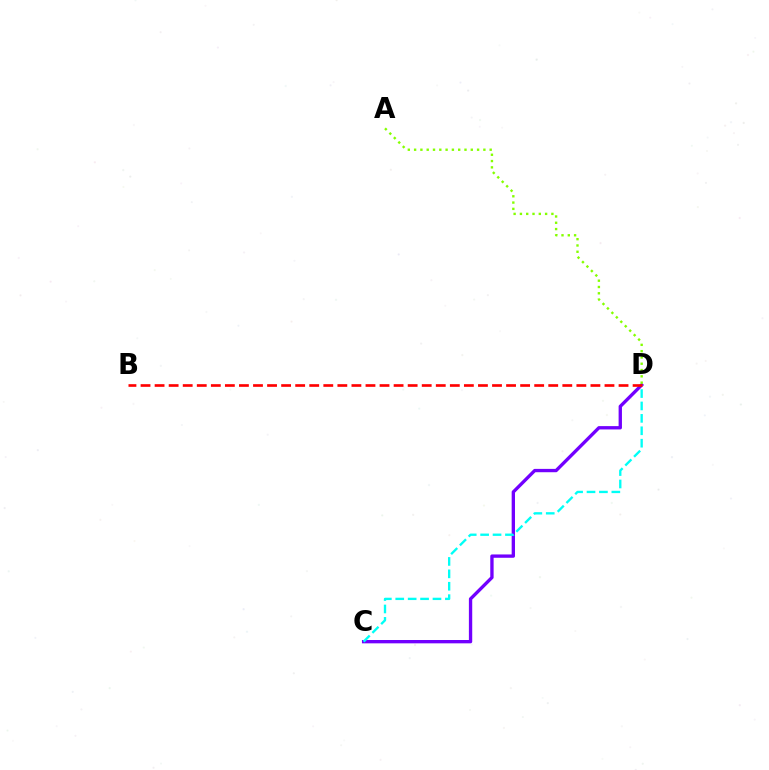{('C', 'D'): [{'color': '#7200ff', 'line_style': 'solid', 'thickness': 2.4}, {'color': '#00fff6', 'line_style': 'dashed', 'thickness': 1.69}], ('A', 'D'): [{'color': '#84ff00', 'line_style': 'dotted', 'thickness': 1.71}], ('B', 'D'): [{'color': '#ff0000', 'line_style': 'dashed', 'thickness': 1.91}]}